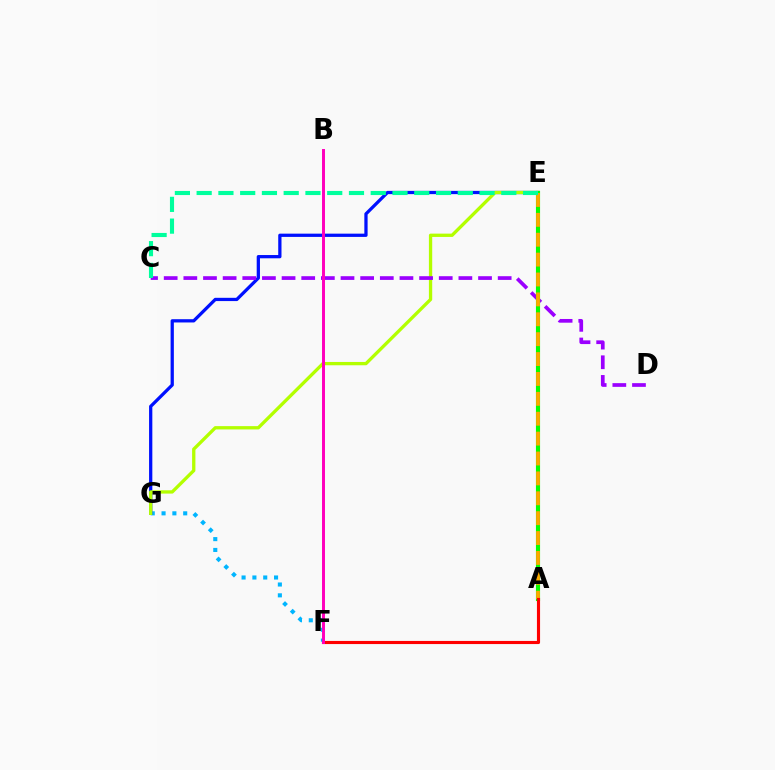{('F', 'G'): [{'color': '#00b5ff', 'line_style': 'dotted', 'thickness': 2.94}], ('E', 'G'): [{'color': '#0010ff', 'line_style': 'solid', 'thickness': 2.35}, {'color': '#b3ff00', 'line_style': 'solid', 'thickness': 2.38}], ('C', 'D'): [{'color': '#9b00ff', 'line_style': 'dashed', 'thickness': 2.67}], ('A', 'E'): [{'color': '#08ff00', 'line_style': 'solid', 'thickness': 2.97}, {'color': '#ffa500', 'line_style': 'dashed', 'thickness': 2.7}], ('C', 'E'): [{'color': '#00ff9d', 'line_style': 'dashed', 'thickness': 2.96}], ('A', 'F'): [{'color': '#ff0000', 'line_style': 'solid', 'thickness': 2.25}], ('B', 'F'): [{'color': '#ff00bd', 'line_style': 'solid', 'thickness': 2.13}]}